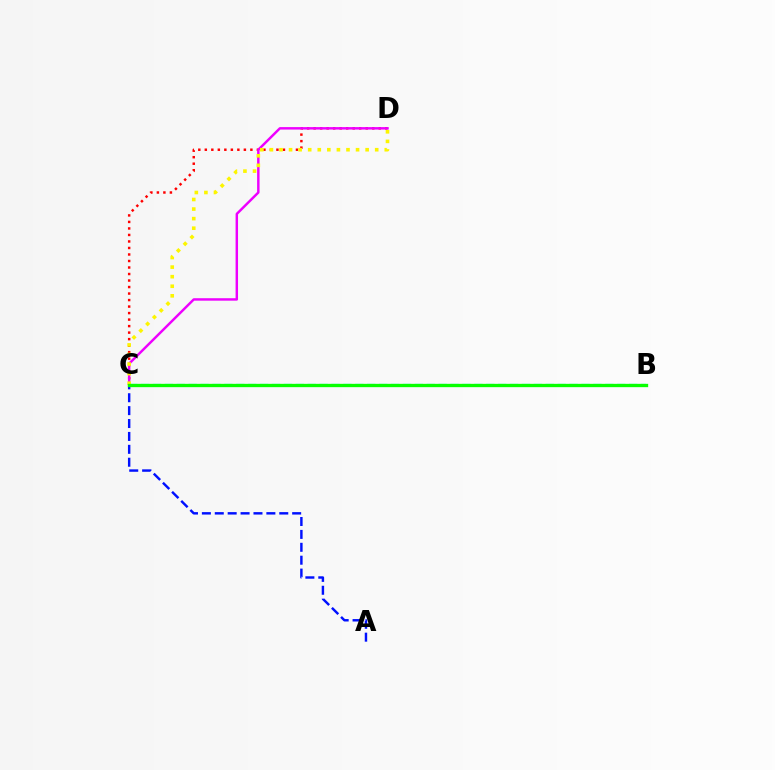{('B', 'C'): [{'color': '#00fff6', 'line_style': 'dashed', 'thickness': 1.62}, {'color': '#08ff00', 'line_style': 'solid', 'thickness': 2.39}], ('A', 'C'): [{'color': '#0010ff', 'line_style': 'dashed', 'thickness': 1.75}], ('C', 'D'): [{'color': '#ff0000', 'line_style': 'dotted', 'thickness': 1.77}, {'color': '#ee00ff', 'line_style': 'solid', 'thickness': 1.77}, {'color': '#fcf500', 'line_style': 'dotted', 'thickness': 2.6}]}